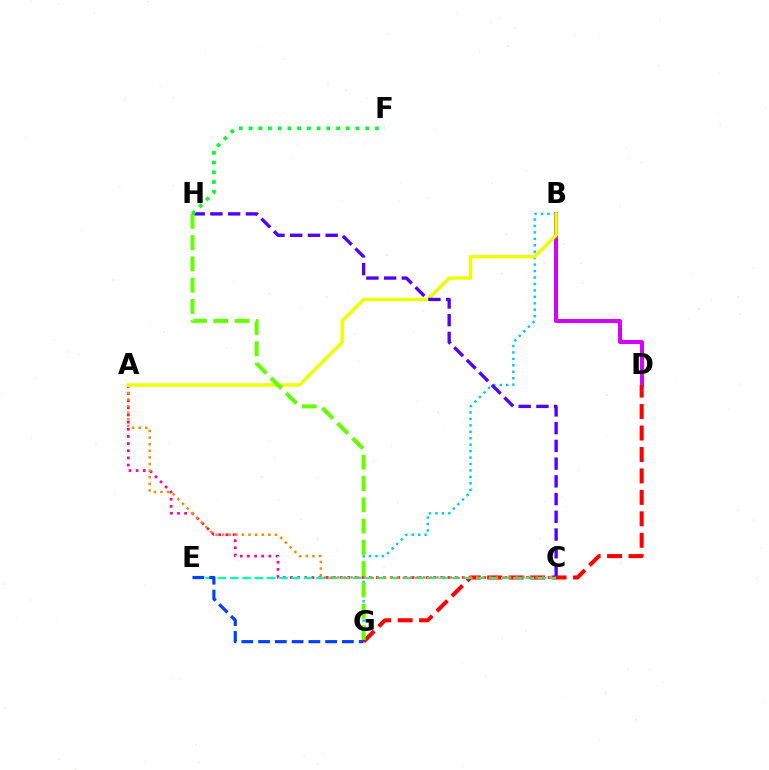{('B', 'G'): [{'color': '#00c7ff', 'line_style': 'dotted', 'thickness': 1.75}], ('A', 'C'): [{'color': '#ff00a0', 'line_style': 'dotted', 'thickness': 1.94}, {'color': '#ff8800', 'line_style': 'dotted', 'thickness': 1.8}], ('B', 'D'): [{'color': '#d600ff', 'line_style': 'solid', 'thickness': 2.89}], ('D', 'G'): [{'color': '#ff0000', 'line_style': 'dashed', 'thickness': 2.91}], ('C', 'E'): [{'color': '#00ffaf', 'line_style': 'dashed', 'thickness': 1.67}], ('A', 'B'): [{'color': '#eeff00', 'line_style': 'solid', 'thickness': 2.47}], ('C', 'H'): [{'color': '#4f00ff', 'line_style': 'dashed', 'thickness': 2.41}], ('E', 'G'): [{'color': '#003fff', 'line_style': 'dashed', 'thickness': 2.28}], ('G', 'H'): [{'color': '#66ff00', 'line_style': 'dashed', 'thickness': 2.89}], ('F', 'H'): [{'color': '#00ff27', 'line_style': 'dotted', 'thickness': 2.64}]}